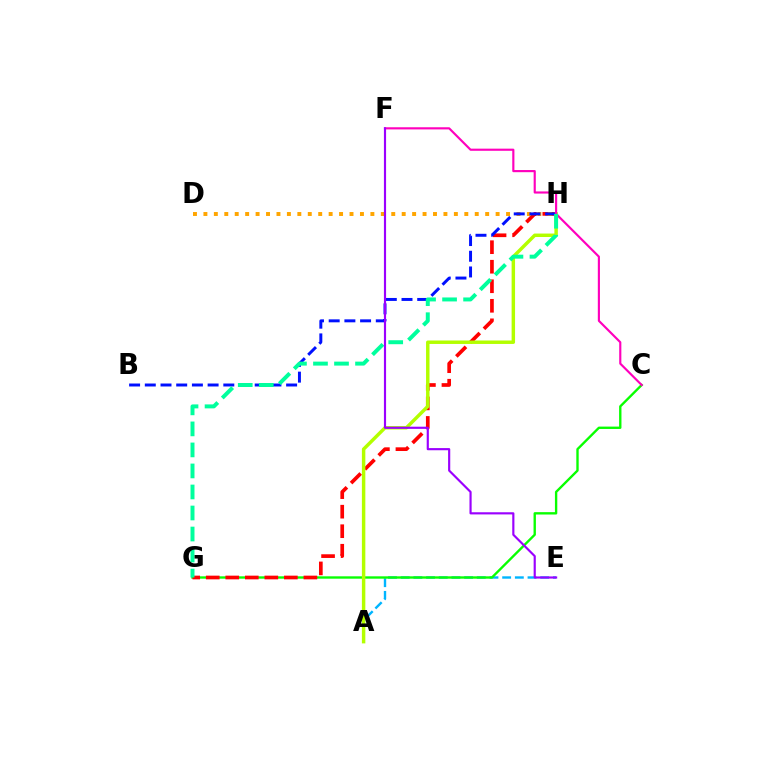{('A', 'E'): [{'color': '#00b5ff', 'line_style': 'dashed', 'thickness': 1.72}], ('C', 'G'): [{'color': '#08ff00', 'line_style': 'solid', 'thickness': 1.7}], ('G', 'H'): [{'color': '#ff0000', 'line_style': 'dashed', 'thickness': 2.65}, {'color': '#00ff9d', 'line_style': 'dashed', 'thickness': 2.86}], ('D', 'H'): [{'color': '#ffa500', 'line_style': 'dotted', 'thickness': 2.84}], ('A', 'H'): [{'color': '#b3ff00', 'line_style': 'solid', 'thickness': 2.49}], ('B', 'H'): [{'color': '#0010ff', 'line_style': 'dashed', 'thickness': 2.13}], ('C', 'F'): [{'color': '#ff00bd', 'line_style': 'solid', 'thickness': 1.55}], ('E', 'F'): [{'color': '#9b00ff', 'line_style': 'solid', 'thickness': 1.56}]}